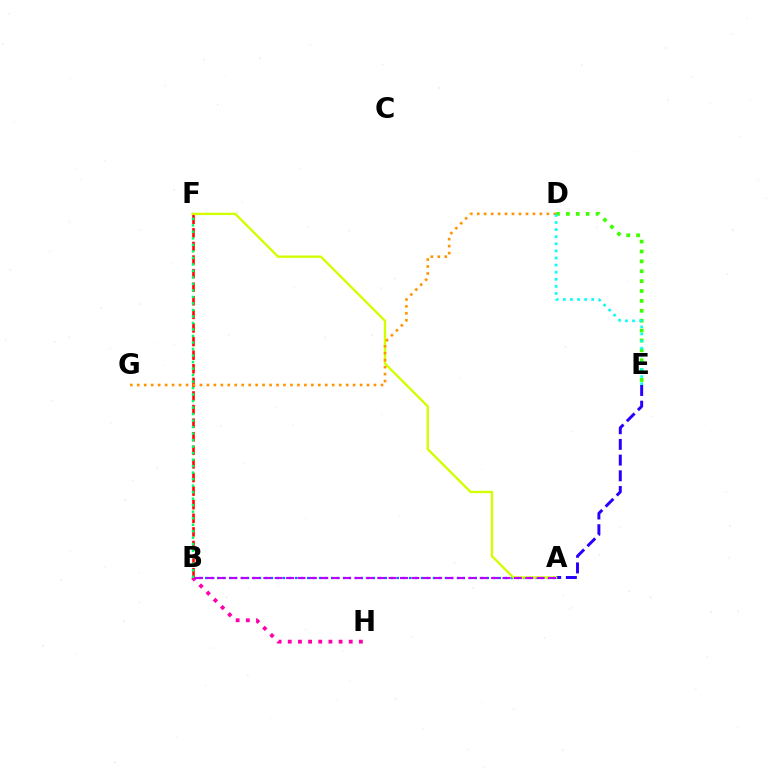{('A', 'B'): [{'color': '#0074ff', 'line_style': 'dotted', 'thickness': 1.63}, {'color': '#b900ff', 'line_style': 'dashed', 'thickness': 1.55}], ('B', 'H'): [{'color': '#ff00ac', 'line_style': 'dotted', 'thickness': 2.76}], ('B', 'F'): [{'color': '#ff0000', 'line_style': 'dashed', 'thickness': 1.85}, {'color': '#00ff5c', 'line_style': 'dotted', 'thickness': 1.77}], ('D', 'E'): [{'color': '#3dff00', 'line_style': 'dotted', 'thickness': 2.69}, {'color': '#00fff6', 'line_style': 'dotted', 'thickness': 1.93}], ('A', 'E'): [{'color': '#2500ff', 'line_style': 'dashed', 'thickness': 2.13}], ('A', 'F'): [{'color': '#d1ff00', 'line_style': 'solid', 'thickness': 1.69}], ('D', 'G'): [{'color': '#ff9400', 'line_style': 'dotted', 'thickness': 1.89}]}